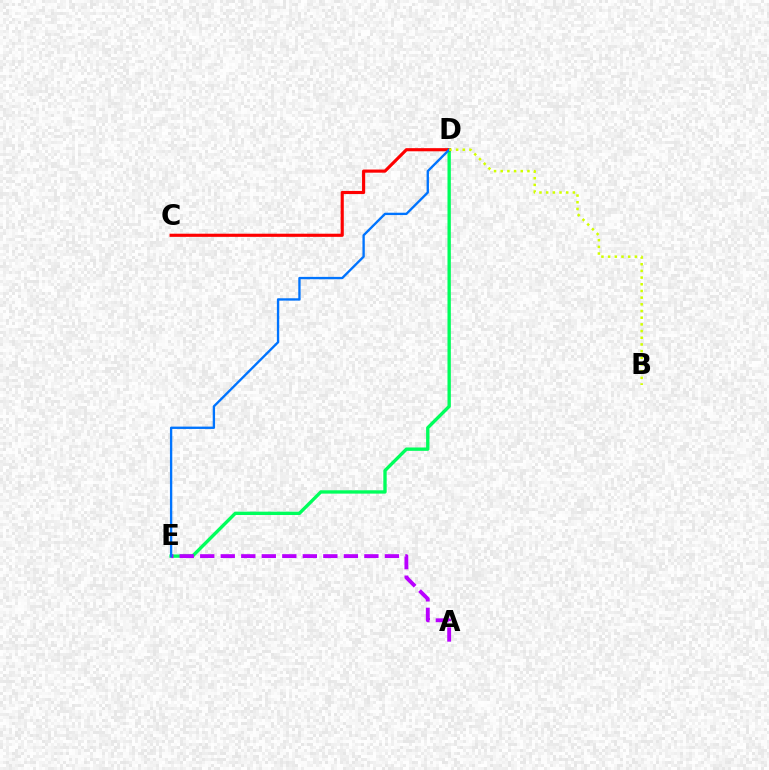{('D', 'E'): [{'color': '#00ff5c', 'line_style': 'solid', 'thickness': 2.42}, {'color': '#0074ff', 'line_style': 'solid', 'thickness': 1.69}], ('C', 'D'): [{'color': '#ff0000', 'line_style': 'solid', 'thickness': 2.26}], ('A', 'E'): [{'color': '#b900ff', 'line_style': 'dashed', 'thickness': 2.79}], ('B', 'D'): [{'color': '#d1ff00', 'line_style': 'dotted', 'thickness': 1.82}]}